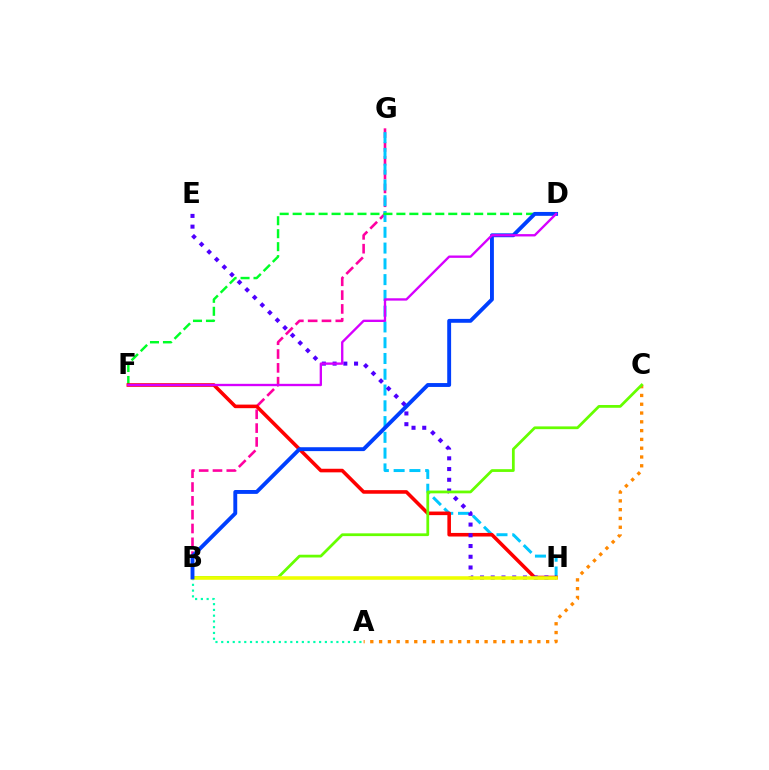{('B', 'G'): [{'color': '#ff00a0', 'line_style': 'dashed', 'thickness': 1.88}], ('G', 'H'): [{'color': '#00c7ff', 'line_style': 'dashed', 'thickness': 2.14}], ('A', 'C'): [{'color': '#ff8800', 'line_style': 'dotted', 'thickness': 2.39}], ('D', 'F'): [{'color': '#00ff27', 'line_style': 'dashed', 'thickness': 1.76}, {'color': '#d600ff', 'line_style': 'solid', 'thickness': 1.69}], ('A', 'B'): [{'color': '#00ffaf', 'line_style': 'dotted', 'thickness': 1.56}], ('F', 'H'): [{'color': '#ff0000', 'line_style': 'solid', 'thickness': 2.58}], ('E', 'H'): [{'color': '#4f00ff', 'line_style': 'dotted', 'thickness': 2.92}], ('B', 'C'): [{'color': '#66ff00', 'line_style': 'solid', 'thickness': 1.99}], ('B', 'H'): [{'color': '#eeff00', 'line_style': 'solid', 'thickness': 2.58}], ('B', 'D'): [{'color': '#003fff', 'line_style': 'solid', 'thickness': 2.8}]}